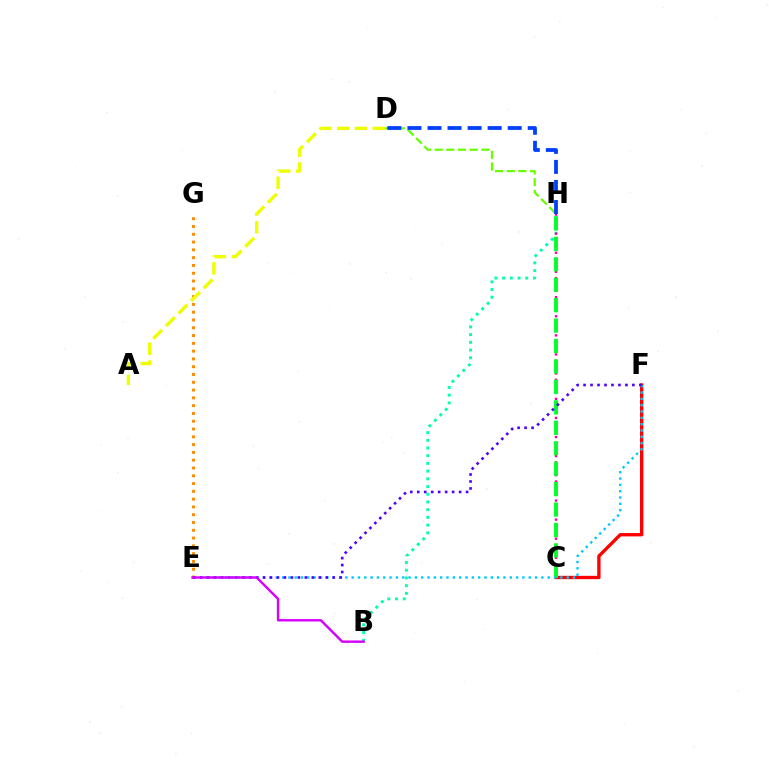{('E', 'G'): [{'color': '#ff8800', 'line_style': 'dotted', 'thickness': 2.12}], ('B', 'H'): [{'color': '#00ffaf', 'line_style': 'dotted', 'thickness': 2.1}], ('D', 'H'): [{'color': '#66ff00', 'line_style': 'dashed', 'thickness': 1.59}, {'color': '#003fff', 'line_style': 'dashed', 'thickness': 2.72}], ('C', 'H'): [{'color': '#ff00a0', 'line_style': 'dotted', 'thickness': 1.73}, {'color': '#00ff27', 'line_style': 'dashed', 'thickness': 2.78}], ('C', 'F'): [{'color': '#ff0000', 'line_style': 'solid', 'thickness': 2.4}], ('A', 'D'): [{'color': '#eeff00', 'line_style': 'dashed', 'thickness': 2.42}], ('E', 'F'): [{'color': '#00c7ff', 'line_style': 'dotted', 'thickness': 1.72}, {'color': '#4f00ff', 'line_style': 'dotted', 'thickness': 1.89}], ('B', 'E'): [{'color': '#d600ff', 'line_style': 'solid', 'thickness': 1.74}]}